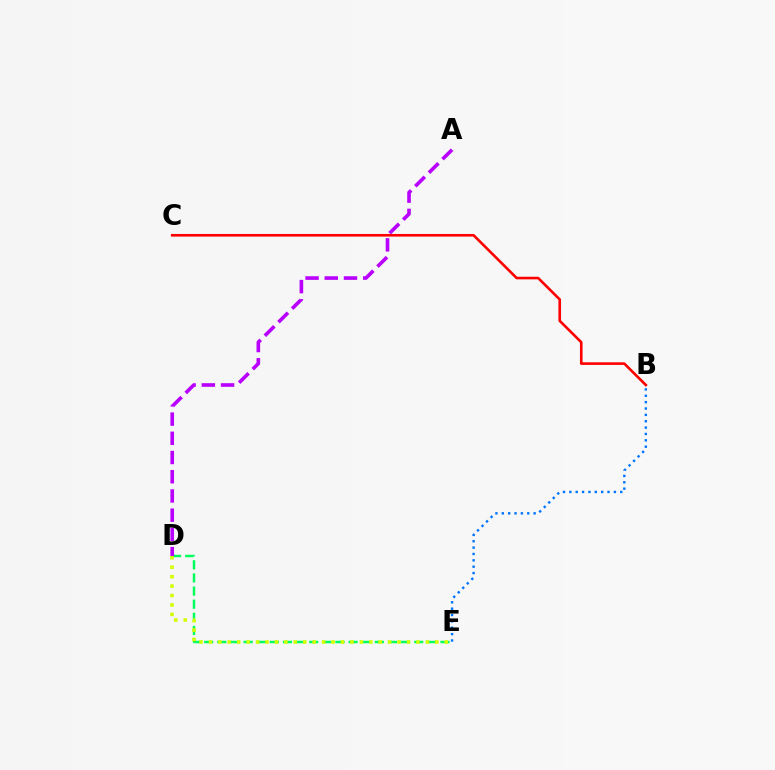{('D', 'E'): [{'color': '#00ff5c', 'line_style': 'dashed', 'thickness': 1.78}, {'color': '#d1ff00', 'line_style': 'dotted', 'thickness': 2.56}], ('A', 'D'): [{'color': '#b900ff', 'line_style': 'dashed', 'thickness': 2.61}], ('B', 'C'): [{'color': '#ff0000', 'line_style': 'solid', 'thickness': 1.89}], ('B', 'E'): [{'color': '#0074ff', 'line_style': 'dotted', 'thickness': 1.73}]}